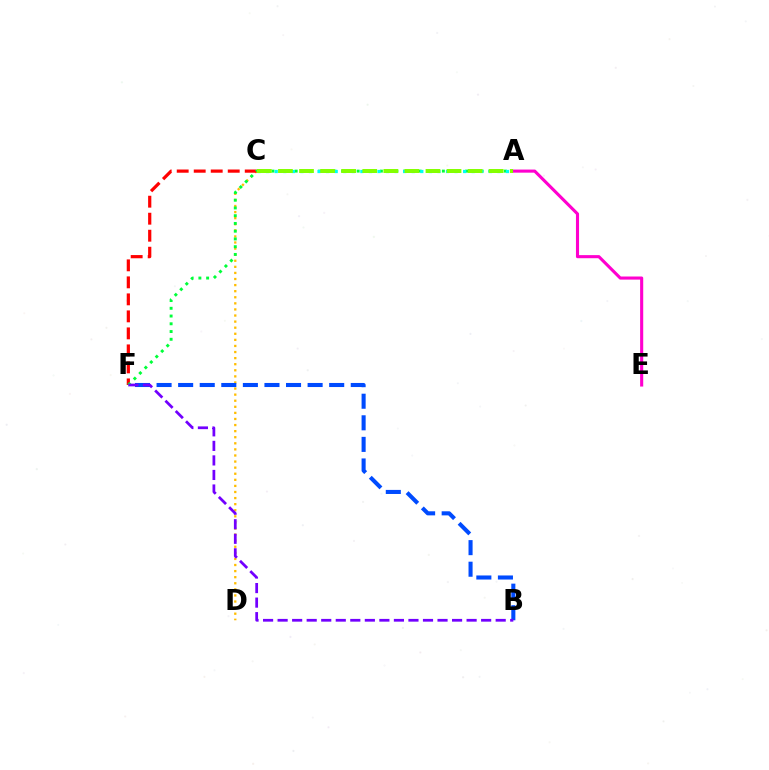{('C', 'D'): [{'color': '#ffbd00', 'line_style': 'dotted', 'thickness': 1.65}], ('C', 'F'): [{'color': '#ff0000', 'line_style': 'dashed', 'thickness': 2.31}], ('B', 'F'): [{'color': '#004bff', 'line_style': 'dashed', 'thickness': 2.93}, {'color': '#7200ff', 'line_style': 'dashed', 'thickness': 1.97}], ('A', 'F'): [{'color': '#00ff39', 'line_style': 'dotted', 'thickness': 2.1}], ('A', 'C'): [{'color': '#00fff6', 'line_style': 'dotted', 'thickness': 2.33}, {'color': '#84ff00', 'line_style': 'dashed', 'thickness': 2.86}], ('A', 'E'): [{'color': '#ff00cf', 'line_style': 'solid', 'thickness': 2.23}]}